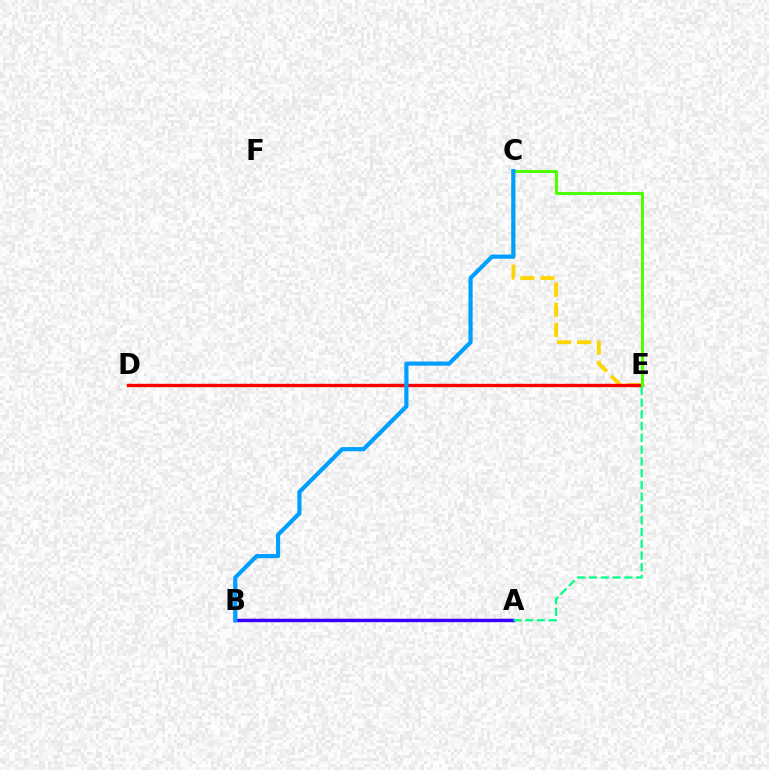{('A', 'B'): [{'color': '#ff00ed', 'line_style': 'solid', 'thickness': 1.66}, {'color': '#3700ff', 'line_style': 'solid', 'thickness': 2.44}], ('C', 'E'): [{'color': '#ffd500', 'line_style': 'dashed', 'thickness': 2.74}, {'color': '#4fff00', 'line_style': 'solid', 'thickness': 2.17}], ('D', 'E'): [{'color': '#ff0000', 'line_style': 'solid', 'thickness': 2.42}], ('A', 'E'): [{'color': '#00ff86', 'line_style': 'dashed', 'thickness': 1.6}], ('B', 'C'): [{'color': '#009eff', 'line_style': 'solid', 'thickness': 2.99}]}